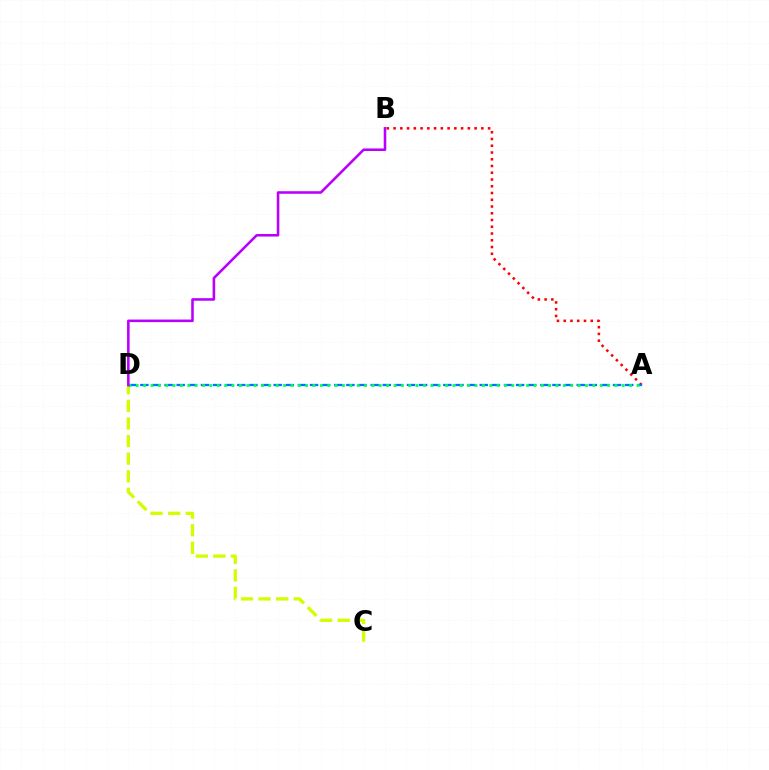{('A', 'B'): [{'color': '#ff0000', 'line_style': 'dotted', 'thickness': 1.83}], ('C', 'D'): [{'color': '#d1ff00', 'line_style': 'dashed', 'thickness': 2.39}], ('A', 'D'): [{'color': '#0074ff', 'line_style': 'dashed', 'thickness': 1.65}, {'color': '#00ff5c', 'line_style': 'dotted', 'thickness': 2.0}], ('B', 'D'): [{'color': '#b900ff', 'line_style': 'solid', 'thickness': 1.85}]}